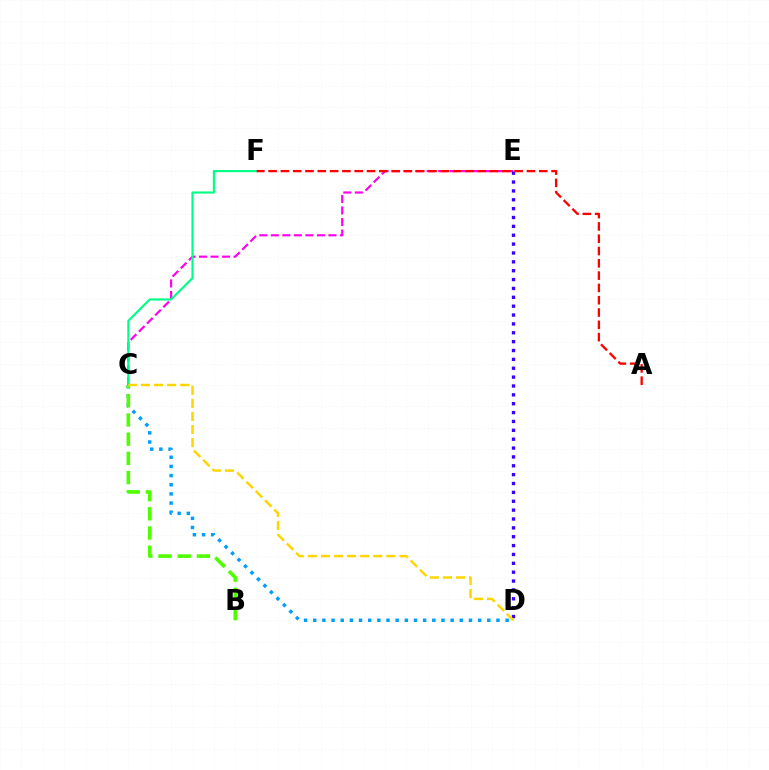{('C', 'E'): [{'color': '#ff00ed', 'line_style': 'dashed', 'thickness': 1.57}], ('C', 'D'): [{'color': '#009eff', 'line_style': 'dotted', 'thickness': 2.49}, {'color': '#ffd500', 'line_style': 'dashed', 'thickness': 1.78}], ('B', 'C'): [{'color': '#4fff00', 'line_style': 'dashed', 'thickness': 2.61}], ('C', 'F'): [{'color': '#00ff86', 'line_style': 'solid', 'thickness': 1.54}], ('D', 'E'): [{'color': '#3700ff', 'line_style': 'dotted', 'thickness': 2.41}], ('A', 'F'): [{'color': '#ff0000', 'line_style': 'dashed', 'thickness': 1.67}]}